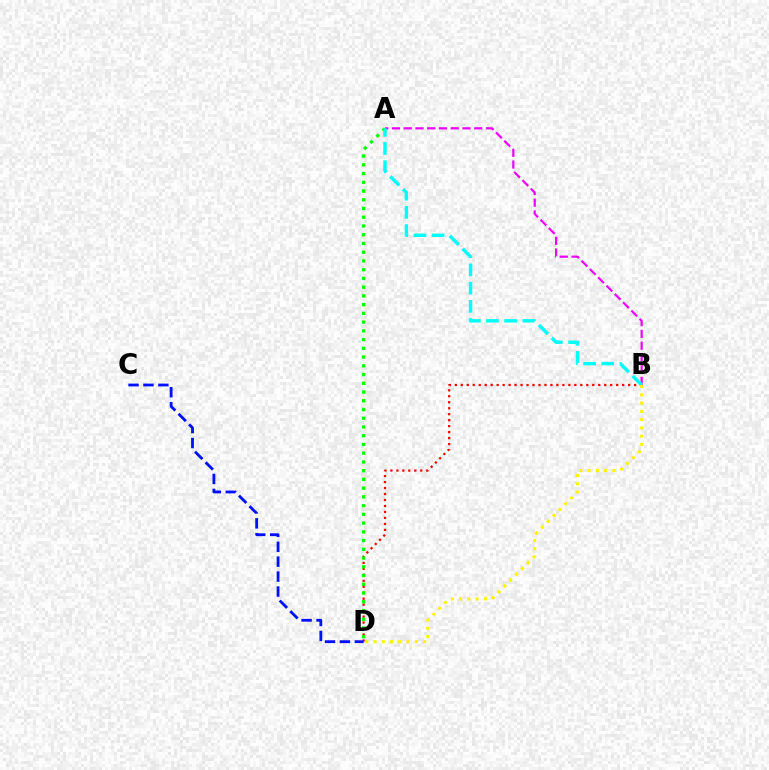{('B', 'D'): [{'color': '#ff0000', 'line_style': 'dotted', 'thickness': 1.62}, {'color': '#fcf500', 'line_style': 'dotted', 'thickness': 2.25}], ('A', 'D'): [{'color': '#08ff00', 'line_style': 'dotted', 'thickness': 2.37}], ('C', 'D'): [{'color': '#0010ff', 'line_style': 'dashed', 'thickness': 2.03}], ('A', 'B'): [{'color': '#ee00ff', 'line_style': 'dashed', 'thickness': 1.6}, {'color': '#00fff6', 'line_style': 'dashed', 'thickness': 2.47}]}